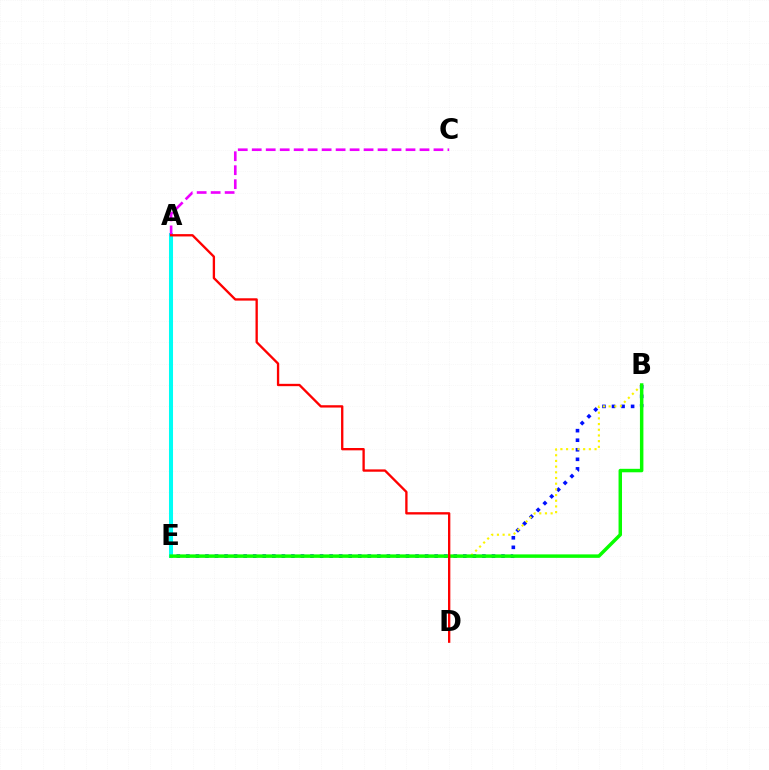{('A', 'E'): [{'color': '#00fff6', 'line_style': 'solid', 'thickness': 2.9}], ('B', 'E'): [{'color': '#0010ff', 'line_style': 'dotted', 'thickness': 2.59}, {'color': '#fcf500', 'line_style': 'dotted', 'thickness': 1.55}, {'color': '#08ff00', 'line_style': 'solid', 'thickness': 2.5}], ('A', 'C'): [{'color': '#ee00ff', 'line_style': 'dashed', 'thickness': 1.9}], ('A', 'D'): [{'color': '#ff0000', 'line_style': 'solid', 'thickness': 1.68}]}